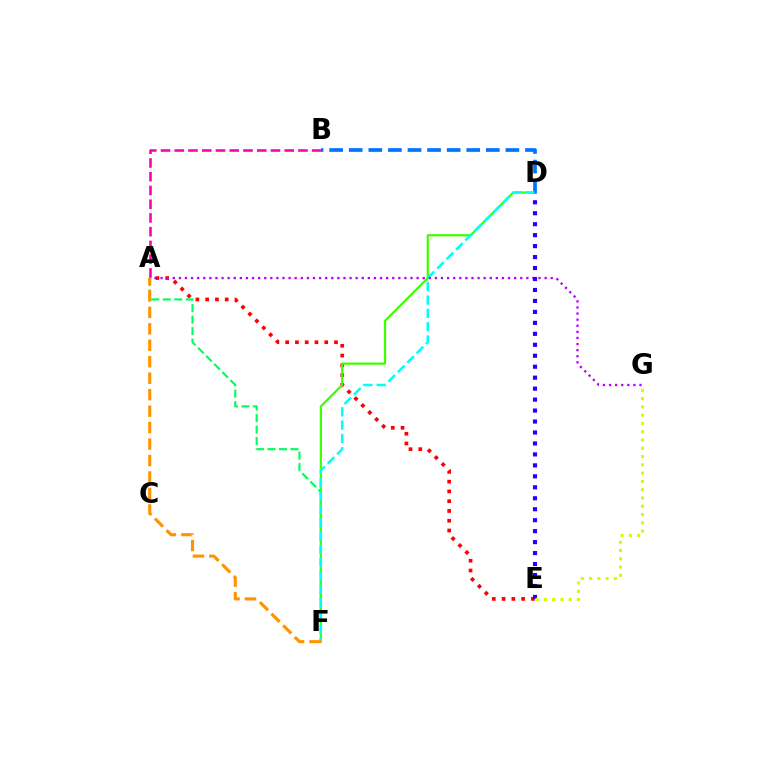{('A', 'E'): [{'color': '#ff0000', 'line_style': 'dotted', 'thickness': 2.66}], ('A', 'F'): [{'color': '#00ff5c', 'line_style': 'dashed', 'thickness': 1.56}, {'color': '#ff9400', 'line_style': 'dashed', 'thickness': 2.24}], ('D', 'F'): [{'color': '#3dff00', 'line_style': 'solid', 'thickness': 1.6}, {'color': '#00fff6', 'line_style': 'dashed', 'thickness': 1.81}], ('A', 'B'): [{'color': '#ff00ac', 'line_style': 'dashed', 'thickness': 1.87}], ('B', 'D'): [{'color': '#0074ff', 'line_style': 'dashed', 'thickness': 2.66}], ('A', 'G'): [{'color': '#b900ff', 'line_style': 'dotted', 'thickness': 1.66}], ('D', 'E'): [{'color': '#2500ff', 'line_style': 'dotted', 'thickness': 2.98}], ('E', 'G'): [{'color': '#d1ff00', 'line_style': 'dotted', 'thickness': 2.25}]}